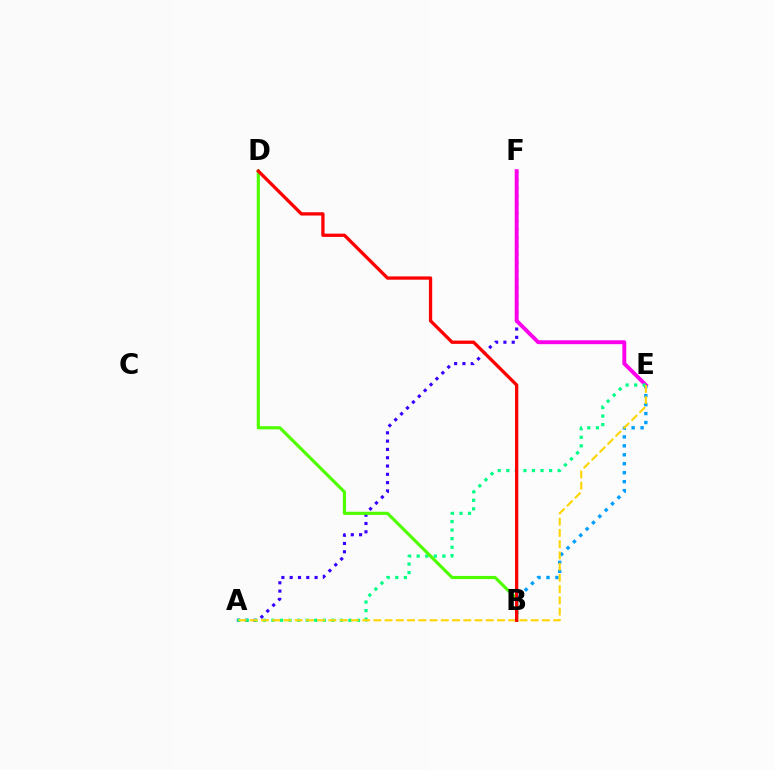{('A', 'F'): [{'color': '#3700ff', 'line_style': 'dotted', 'thickness': 2.26}], ('E', 'F'): [{'color': '#ff00ed', 'line_style': 'solid', 'thickness': 2.81}], ('B', 'E'): [{'color': '#009eff', 'line_style': 'dotted', 'thickness': 2.44}], ('A', 'E'): [{'color': '#00ff86', 'line_style': 'dotted', 'thickness': 2.33}, {'color': '#ffd500', 'line_style': 'dashed', 'thickness': 1.53}], ('B', 'D'): [{'color': '#4fff00', 'line_style': 'solid', 'thickness': 2.27}, {'color': '#ff0000', 'line_style': 'solid', 'thickness': 2.37}]}